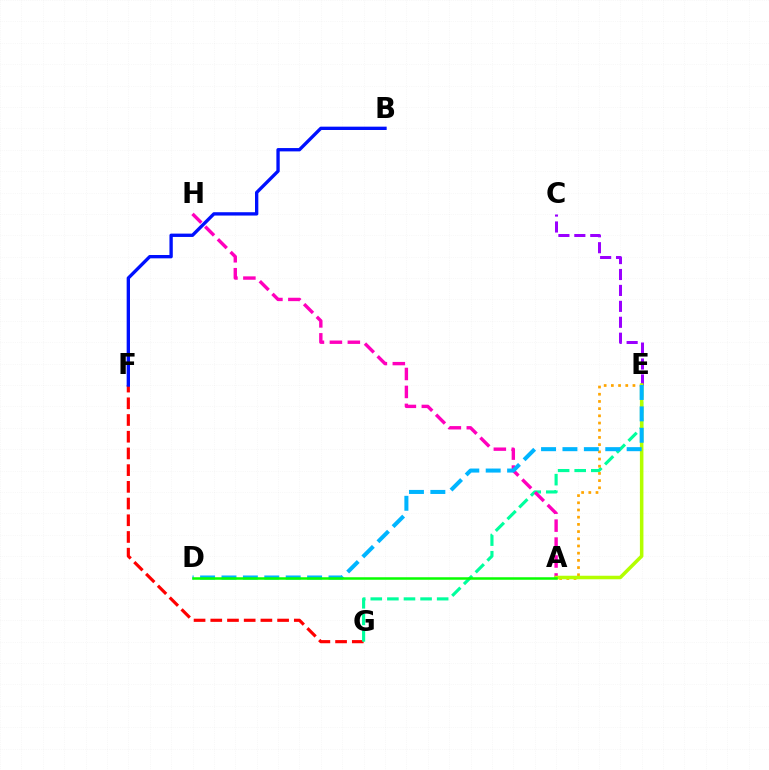{('F', 'G'): [{'color': '#ff0000', 'line_style': 'dashed', 'thickness': 2.27}], ('E', 'G'): [{'color': '#00ff9d', 'line_style': 'dashed', 'thickness': 2.25}], ('A', 'E'): [{'color': '#ffa500', 'line_style': 'dotted', 'thickness': 1.96}, {'color': '#b3ff00', 'line_style': 'solid', 'thickness': 2.54}], ('A', 'H'): [{'color': '#ff00bd', 'line_style': 'dashed', 'thickness': 2.44}], ('C', 'E'): [{'color': '#9b00ff', 'line_style': 'dashed', 'thickness': 2.16}], ('D', 'E'): [{'color': '#00b5ff', 'line_style': 'dashed', 'thickness': 2.91}], ('A', 'D'): [{'color': '#08ff00', 'line_style': 'solid', 'thickness': 1.8}], ('B', 'F'): [{'color': '#0010ff', 'line_style': 'solid', 'thickness': 2.4}]}